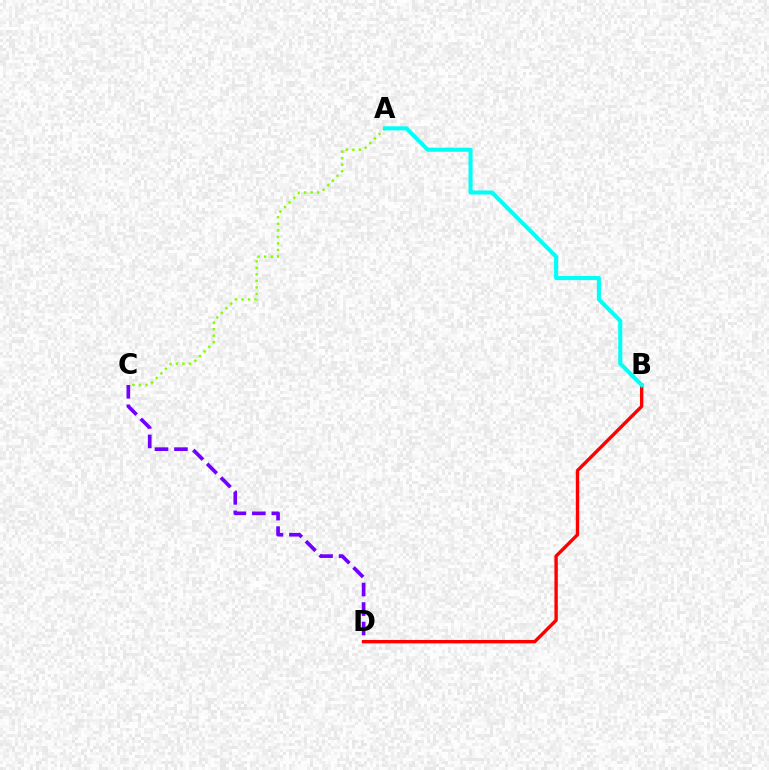{('B', 'D'): [{'color': '#ff0000', 'line_style': 'solid', 'thickness': 2.44}], ('A', 'C'): [{'color': '#84ff00', 'line_style': 'dotted', 'thickness': 1.78}], ('C', 'D'): [{'color': '#7200ff', 'line_style': 'dashed', 'thickness': 2.65}], ('A', 'B'): [{'color': '#00fff6', 'line_style': 'solid', 'thickness': 2.94}]}